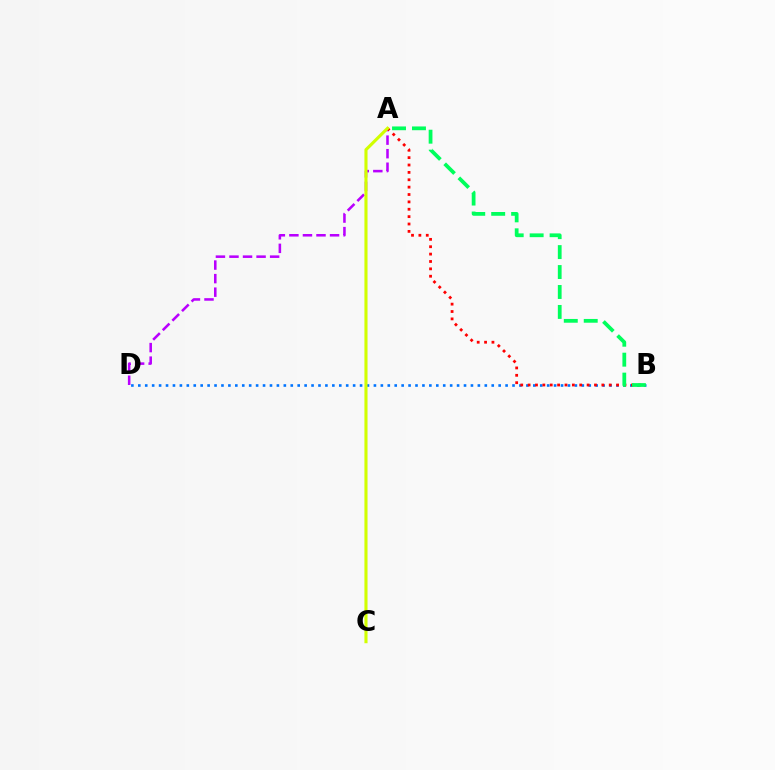{('B', 'D'): [{'color': '#0074ff', 'line_style': 'dotted', 'thickness': 1.88}], ('A', 'D'): [{'color': '#b900ff', 'line_style': 'dashed', 'thickness': 1.84}], ('A', 'B'): [{'color': '#ff0000', 'line_style': 'dotted', 'thickness': 2.0}, {'color': '#00ff5c', 'line_style': 'dashed', 'thickness': 2.71}], ('A', 'C'): [{'color': '#d1ff00', 'line_style': 'solid', 'thickness': 2.24}]}